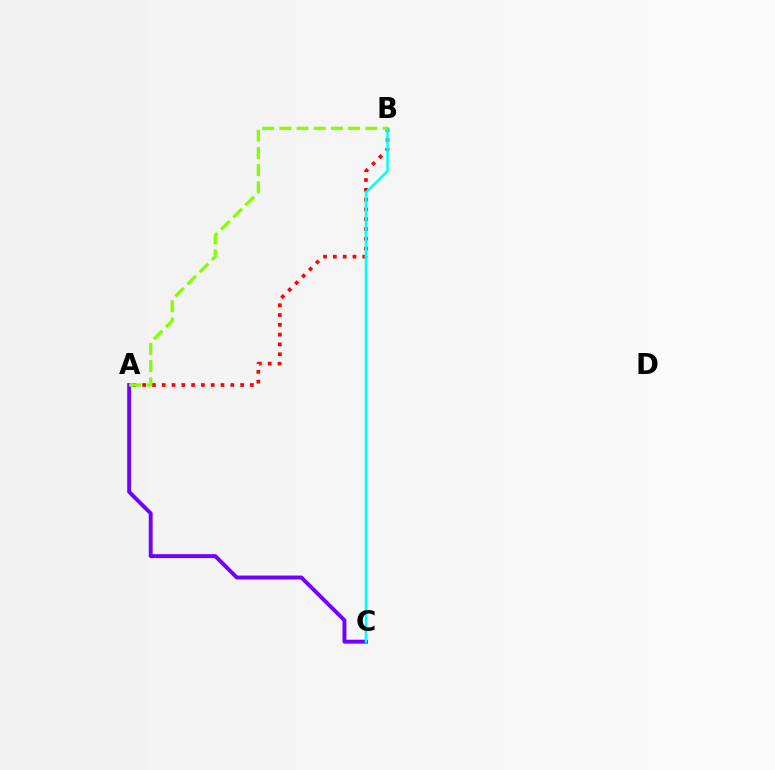{('A', 'B'): [{'color': '#ff0000', 'line_style': 'dotted', 'thickness': 2.66}, {'color': '#84ff00', 'line_style': 'dashed', 'thickness': 2.34}], ('A', 'C'): [{'color': '#7200ff', 'line_style': 'solid', 'thickness': 2.82}], ('B', 'C'): [{'color': '#00fff6', 'line_style': 'solid', 'thickness': 1.81}]}